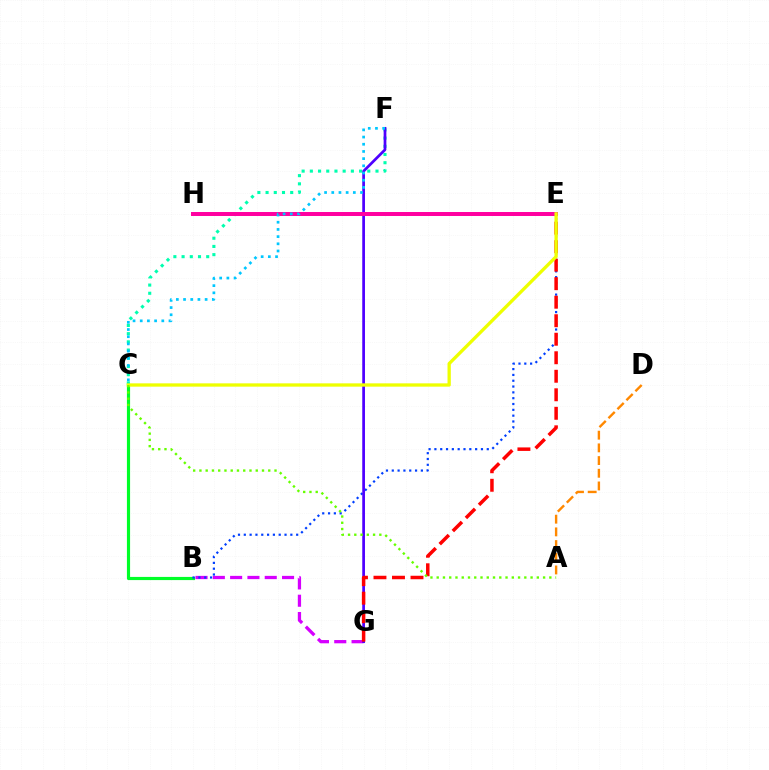{('B', 'G'): [{'color': '#d600ff', 'line_style': 'dashed', 'thickness': 2.35}], ('B', 'C'): [{'color': '#00ff27', 'line_style': 'solid', 'thickness': 2.28}], ('C', 'F'): [{'color': '#00ffaf', 'line_style': 'dotted', 'thickness': 2.23}, {'color': '#00c7ff', 'line_style': 'dotted', 'thickness': 1.95}], ('B', 'E'): [{'color': '#003fff', 'line_style': 'dotted', 'thickness': 1.58}], ('F', 'G'): [{'color': '#4f00ff', 'line_style': 'solid', 'thickness': 1.96}], ('E', 'G'): [{'color': '#ff0000', 'line_style': 'dashed', 'thickness': 2.52}], ('E', 'H'): [{'color': '#ff00a0', 'line_style': 'solid', 'thickness': 2.86}], ('C', 'E'): [{'color': '#eeff00', 'line_style': 'solid', 'thickness': 2.38}], ('A', 'D'): [{'color': '#ff8800', 'line_style': 'dashed', 'thickness': 1.72}], ('A', 'C'): [{'color': '#66ff00', 'line_style': 'dotted', 'thickness': 1.7}]}